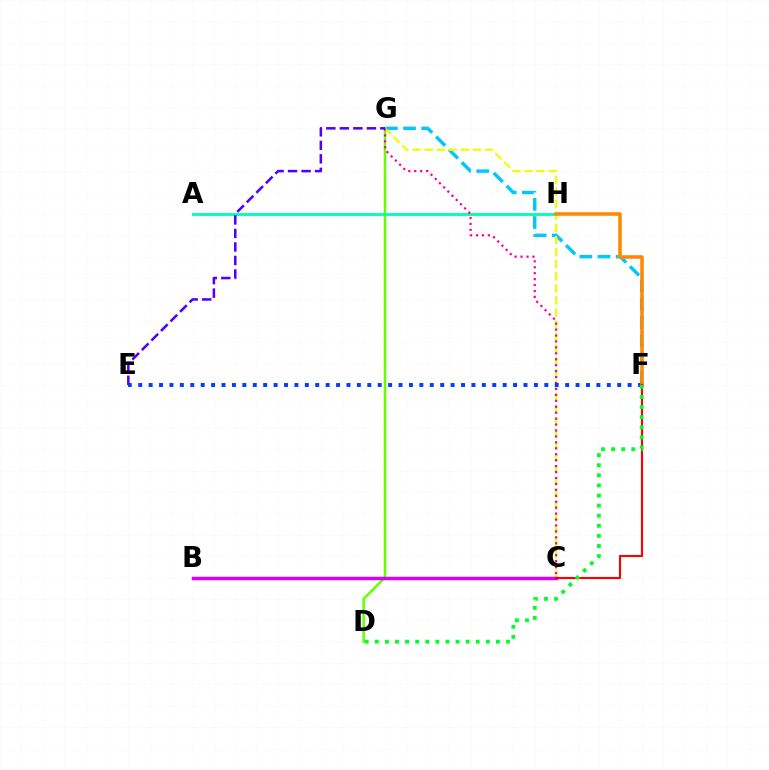{('F', 'G'): [{'color': '#00c7ff', 'line_style': 'dashed', 'thickness': 2.47}], ('D', 'G'): [{'color': '#66ff00', 'line_style': 'solid', 'thickness': 1.8}], ('A', 'H'): [{'color': '#00ffaf', 'line_style': 'solid', 'thickness': 2.04}], ('C', 'G'): [{'color': '#eeff00', 'line_style': 'dashed', 'thickness': 1.64}, {'color': '#ff00a0', 'line_style': 'dotted', 'thickness': 1.61}], ('E', 'F'): [{'color': '#003fff', 'line_style': 'dotted', 'thickness': 2.83}], ('F', 'H'): [{'color': '#ff8800', 'line_style': 'solid', 'thickness': 2.55}], ('B', 'C'): [{'color': '#d600ff', 'line_style': 'solid', 'thickness': 2.51}], ('E', 'G'): [{'color': '#4f00ff', 'line_style': 'dashed', 'thickness': 1.84}], ('C', 'F'): [{'color': '#ff0000', 'line_style': 'solid', 'thickness': 1.53}], ('D', 'F'): [{'color': '#00ff27', 'line_style': 'dotted', 'thickness': 2.74}]}